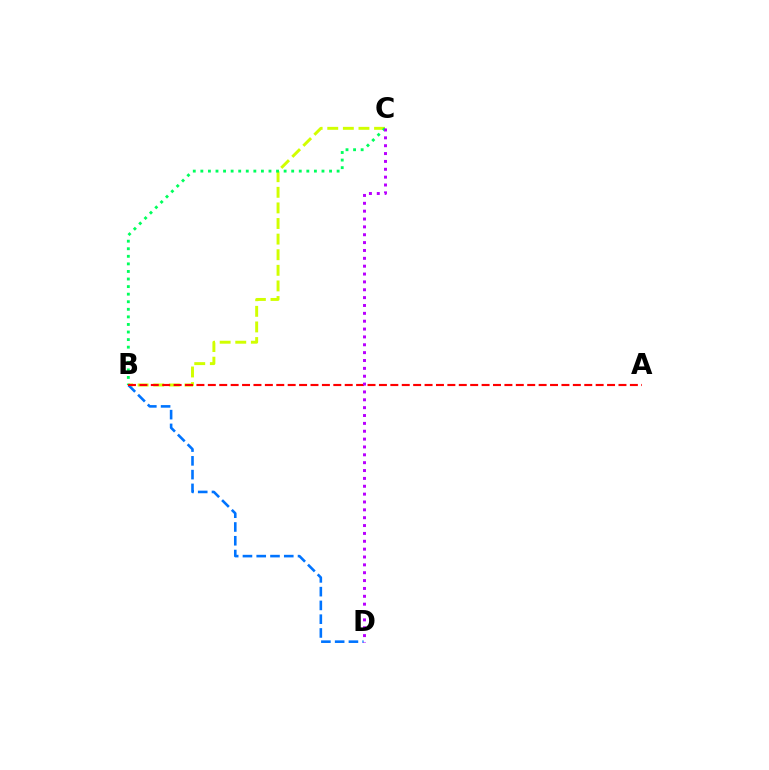{('B', 'C'): [{'color': '#d1ff00', 'line_style': 'dashed', 'thickness': 2.12}, {'color': '#00ff5c', 'line_style': 'dotted', 'thickness': 2.06}], ('B', 'D'): [{'color': '#0074ff', 'line_style': 'dashed', 'thickness': 1.87}], ('A', 'B'): [{'color': '#ff0000', 'line_style': 'dashed', 'thickness': 1.55}], ('C', 'D'): [{'color': '#b900ff', 'line_style': 'dotted', 'thickness': 2.14}]}